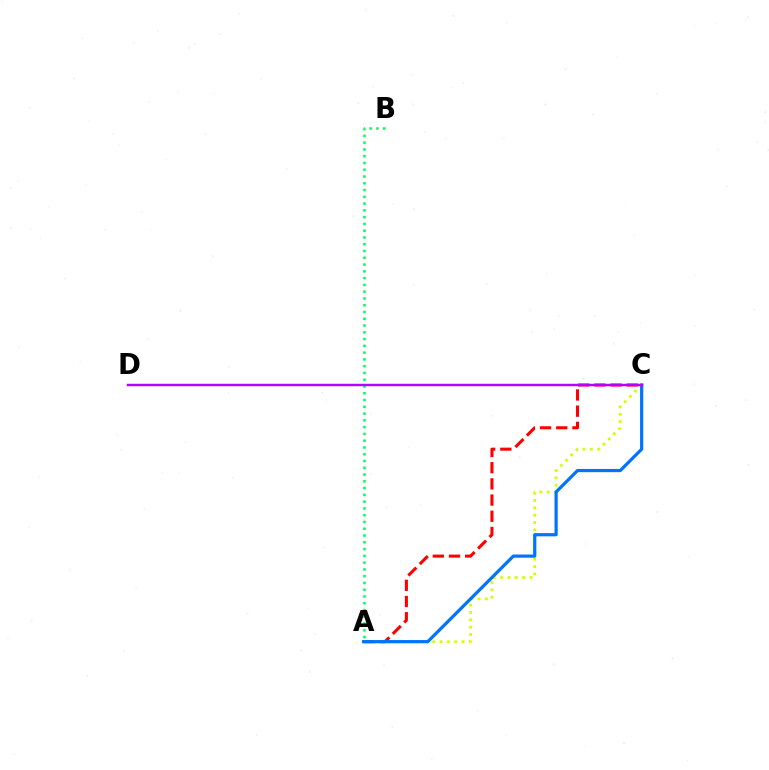{('A', 'C'): [{'color': '#ff0000', 'line_style': 'dashed', 'thickness': 2.2}, {'color': '#d1ff00', 'line_style': 'dotted', 'thickness': 1.99}, {'color': '#0074ff', 'line_style': 'solid', 'thickness': 2.31}], ('A', 'B'): [{'color': '#00ff5c', 'line_style': 'dotted', 'thickness': 1.84}], ('C', 'D'): [{'color': '#b900ff', 'line_style': 'solid', 'thickness': 1.77}]}